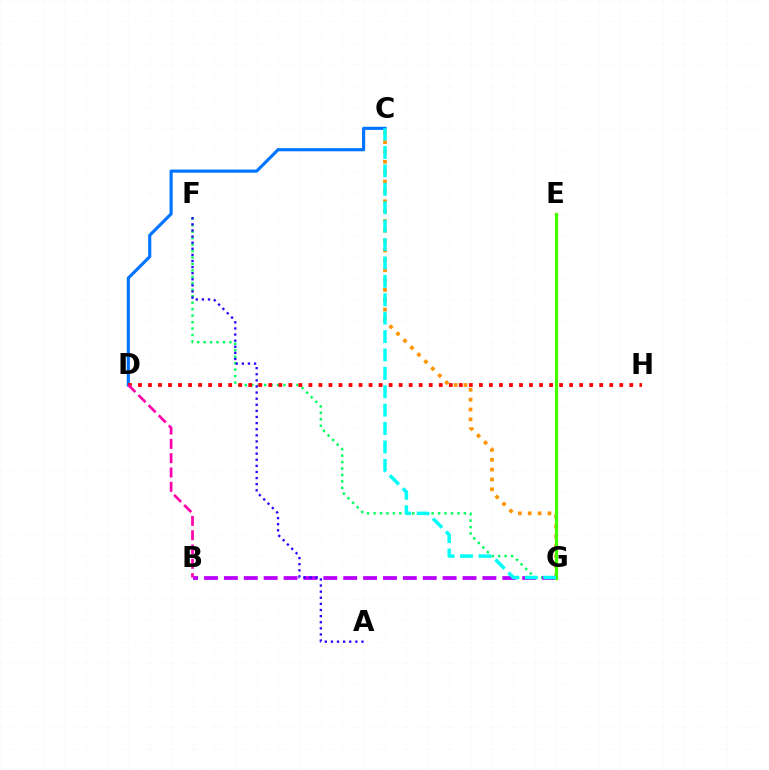{('F', 'G'): [{'color': '#00ff5c', 'line_style': 'dotted', 'thickness': 1.75}], ('B', 'G'): [{'color': '#b900ff', 'line_style': 'dashed', 'thickness': 2.7}], ('C', 'D'): [{'color': '#0074ff', 'line_style': 'solid', 'thickness': 2.26}], ('E', 'G'): [{'color': '#d1ff00', 'line_style': 'solid', 'thickness': 2.39}, {'color': '#3dff00', 'line_style': 'solid', 'thickness': 2.11}], ('D', 'H'): [{'color': '#ff0000', 'line_style': 'dotted', 'thickness': 2.72}], ('A', 'F'): [{'color': '#2500ff', 'line_style': 'dotted', 'thickness': 1.66}], ('C', 'G'): [{'color': '#ff9400', 'line_style': 'dotted', 'thickness': 2.68}, {'color': '#00fff6', 'line_style': 'dashed', 'thickness': 2.5}], ('B', 'D'): [{'color': '#ff00ac', 'line_style': 'dashed', 'thickness': 1.94}]}